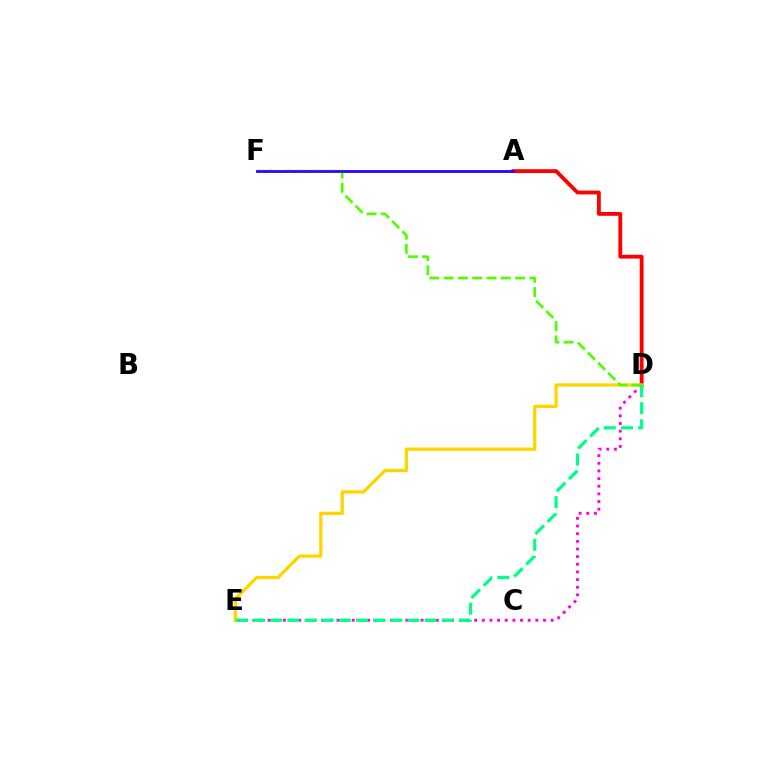{('D', 'E'): [{'color': '#ff00ed', 'line_style': 'dotted', 'thickness': 2.08}, {'color': '#ffd500', 'line_style': 'solid', 'thickness': 2.37}, {'color': '#00ff86', 'line_style': 'dashed', 'thickness': 2.33}], ('A', 'F'): [{'color': '#009eff', 'line_style': 'solid', 'thickness': 2.1}, {'color': '#3700ff', 'line_style': 'solid', 'thickness': 1.89}], ('A', 'D'): [{'color': '#ff0000', 'line_style': 'solid', 'thickness': 2.76}], ('D', 'F'): [{'color': '#4fff00', 'line_style': 'dashed', 'thickness': 1.94}]}